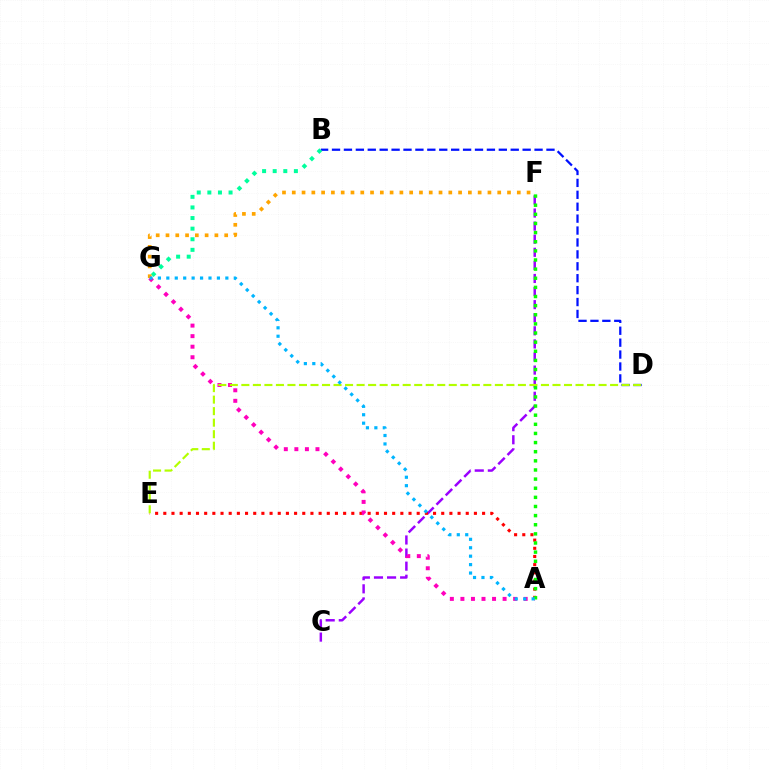{('C', 'F'): [{'color': '#9b00ff', 'line_style': 'dashed', 'thickness': 1.78}], ('A', 'E'): [{'color': '#ff0000', 'line_style': 'dotted', 'thickness': 2.22}], ('B', 'D'): [{'color': '#0010ff', 'line_style': 'dashed', 'thickness': 1.62}], ('A', 'G'): [{'color': '#ff00bd', 'line_style': 'dotted', 'thickness': 2.87}, {'color': '#00b5ff', 'line_style': 'dotted', 'thickness': 2.29}], ('B', 'G'): [{'color': '#00ff9d', 'line_style': 'dotted', 'thickness': 2.88}], ('D', 'E'): [{'color': '#b3ff00', 'line_style': 'dashed', 'thickness': 1.57}], ('F', 'G'): [{'color': '#ffa500', 'line_style': 'dotted', 'thickness': 2.66}], ('A', 'F'): [{'color': '#08ff00', 'line_style': 'dotted', 'thickness': 2.48}]}